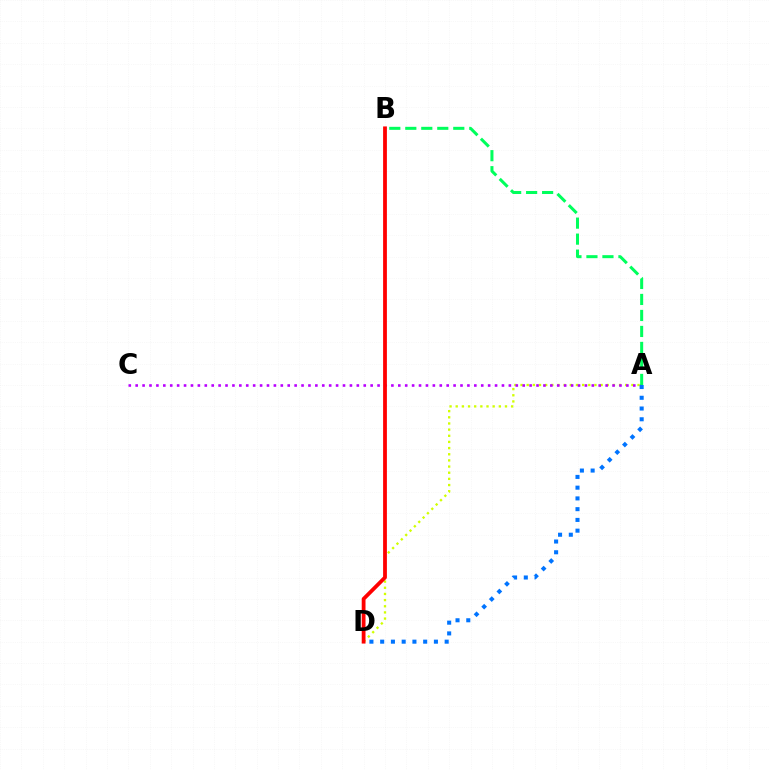{('A', 'D'): [{'color': '#d1ff00', 'line_style': 'dotted', 'thickness': 1.67}, {'color': '#0074ff', 'line_style': 'dotted', 'thickness': 2.92}], ('A', 'C'): [{'color': '#b900ff', 'line_style': 'dotted', 'thickness': 1.88}], ('B', 'D'): [{'color': '#ff0000', 'line_style': 'solid', 'thickness': 2.73}], ('A', 'B'): [{'color': '#00ff5c', 'line_style': 'dashed', 'thickness': 2.17}]}